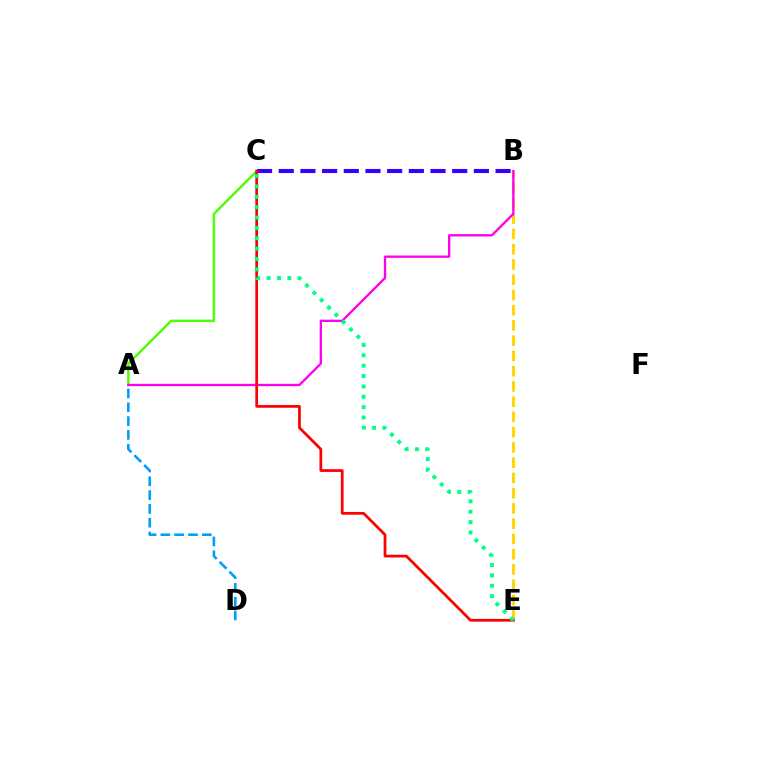{('A', 'D'): [{'color': '#009eff', 'line_style': 'dashed', 'thickness': 1.88}], ('A', 'C'): [{'color': '#4fff00', 'line_style': 'solid', 'thickness': 1.75}], ('B', 'E'): [{'color': '#ffd500', 'line_style': 'dashed', 'thickness': 2.07}], ('A', 'B'): [{'color': '#ff00ed', 'line_style': 'solid', 'thickness': 1.67}], ('B', 'C'): [{'color': '#3700ff', 'line_style': 'dashed', 'thickness': 2.95}], ('C', 'E'): [{'color': '#ff0000', 'line_style': 'solid', 'thickness': 1.97}, {'color': '#00ff86', 'line_style': 'dotted', 'thickness': 2.81}]}